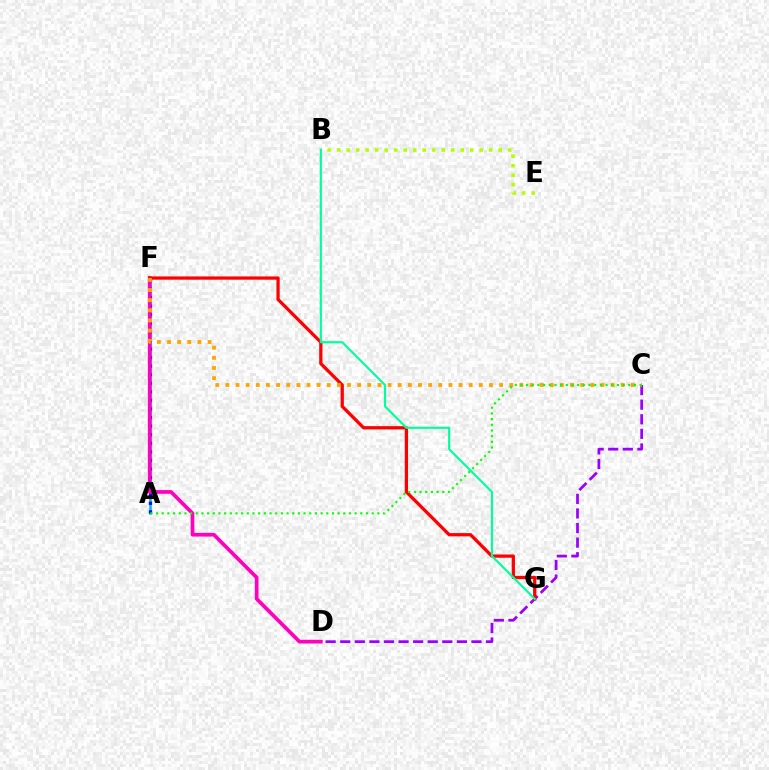{('A', 'F'): [{'color': '#00b5ff', 'line_style': 'solid', 'thickness': 1.85}, {'color': '#0010ff', 'line_style': 'dotted', 'thickness': 2.33}], ('C', 'D'): [{'color': '#9b00ff', 'line_style': 'dashed', 'thickness': 1.98}], ('D', 'F'): [{'color': '#ff00bd', 'line_style': 'solid', 'thickness': 2.67}], ('F', 'G'): [{'color': '#ff0000', 'line_style': 'solid', 'thickness': 2.35}], ('C', 'F'): [{'color': '#ffa500', 'line_style': 'dotted', 'thickness': 2.75}], ('B', 'E'): [{'color': '#b3ff00', 'line_style': 'dotted', 'thickness': 2.58}], ('B', 'G'): [{'color': '#00ff9d', 'line_style': 'solid', 'thickness': 1.55}], ('A', 'C'): [{'color': '#08ff00', 'line_style': 'dotted', 'thickness': 1.54}]}